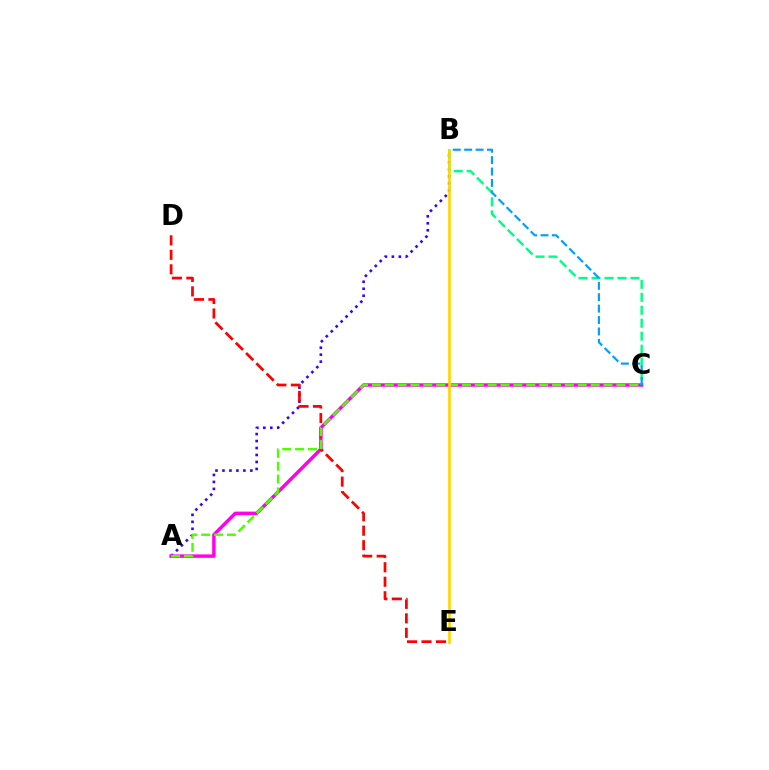{('A', 'B'): [{'color': '#3700ff', 'line_style': 'dotted', 'thickness': 1.89}], ('A', 'C'): [{'color': '#ff00ed', 'line_style': 'solid', 'thickness': 2.48}, {'color': '#4fff00', 'line_style': 'dashed', 'thickness': 1.75}], ('D', 'E'): [{'color': '#ff0000', 'line_style': 'dashed', 'thickness': 1.97}], ('B', 'C'): [{'color': '#00ff86', 'line_style': 'dashed', 'thickness': 1.76}, {'color': '#009eff', 'line_style': 'dashed', 'thickness': 1.55}], ('B', 'E'): [{'color': '#ffd500', 'line_style': 'solid', 'thickness': 1.95}]}